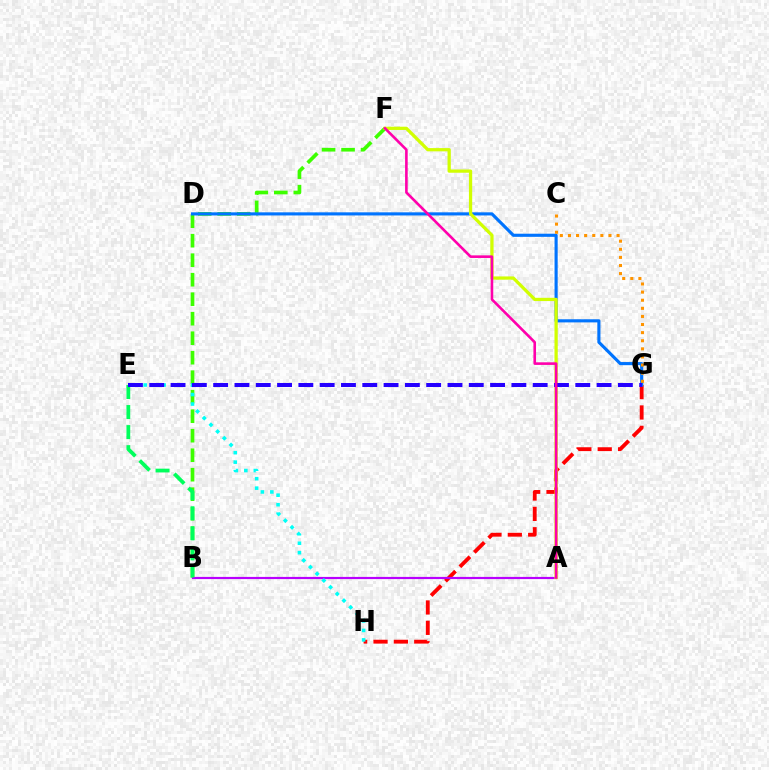{('B', 'F'): [{'color': '#3dff00', 'line_style': 'dashed', 'thickness': 2.65}], ('G', 'H'): [{'color': '#ff0000', 'line_style': 'dashed', 'thickness': 2.77}], ('A', 'B'): [{'color': '#b900ff', 'line_style': 'solid', 'thickness': 1.57}], ('D', 'G'): [{'color': '#0074ff', 'line_style': 'solid', 'thickness': 2.25}], ('B', 'E'): [{'color': '#00ff5c', 'line_style': 'dashed', 'thickness': 2.72}], ('A', 'F'): [{'color': '#d1ff00', 'line_style': 'solid', 'thickness': 2.34}, {'color': '#ff00ac', 'line_style': 'solid', 'thickness': 1.88}], ('E', 'H'): [{'color': '#00fff6', 'line_style': 'dotted', 'thickness': 2.58}], ('E', 'G'): [{'color': '#2500ff', 'line_style': 'dashed', 'thickness': 2.89}], ('C', 'G'): [{'color': '#ff9400', 'line_style': 'dotted', 'thickness': 2.2}]}